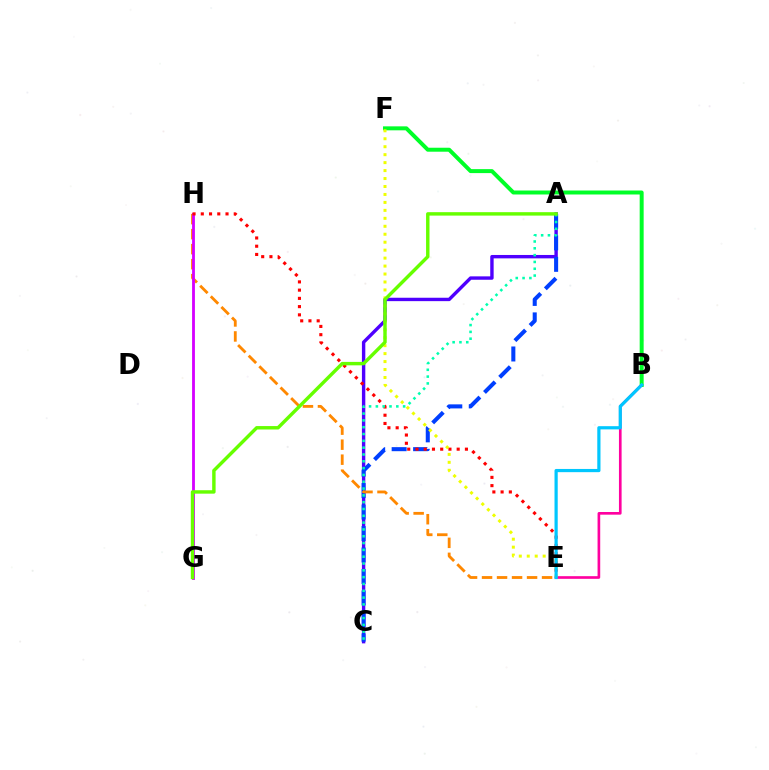{('A', 'C'): [{'color': '#4f00ff', 'line_style': 'solid', 'thickness': 2.44}, {'color': '#003fff', 'line_style': 'dashed', 'thickness': 2.92}, {'color': '#00ffaf', 'line_style': 'dotted', 'thickness': 1.85}], ('E', 'H'): [{'color': '#ff8800', 'line_style': 'dashed', 'thickness': 2.04}, {'color': '#ff0000', 'line_style': 'dotted', 'thickness': 2.24}], ('G', 'H'): [{'color': '#d600ff', 'line_style': 'solid', 'thickness': 2.04}], ('B', 'E'): [{'color': '#ff00a0', 'line_style': 'solid', 'thickness': 1.91}, {'color': '#00c7ff', 'line_style': 'solid', 'thickness': 2.31}], ('B', 'F'): [{'color': '#00ff27', 'line_style': 'solid', 'thickness': 2.86}], ('E', 'F'): [{'color': '#eeff00', 'line_style': 'dotted', 'thickness': 2.16}], ('A', 'G'): [{'color': '#66ff00', 'line_style': 'solid', 'thickness': 2.47}]}